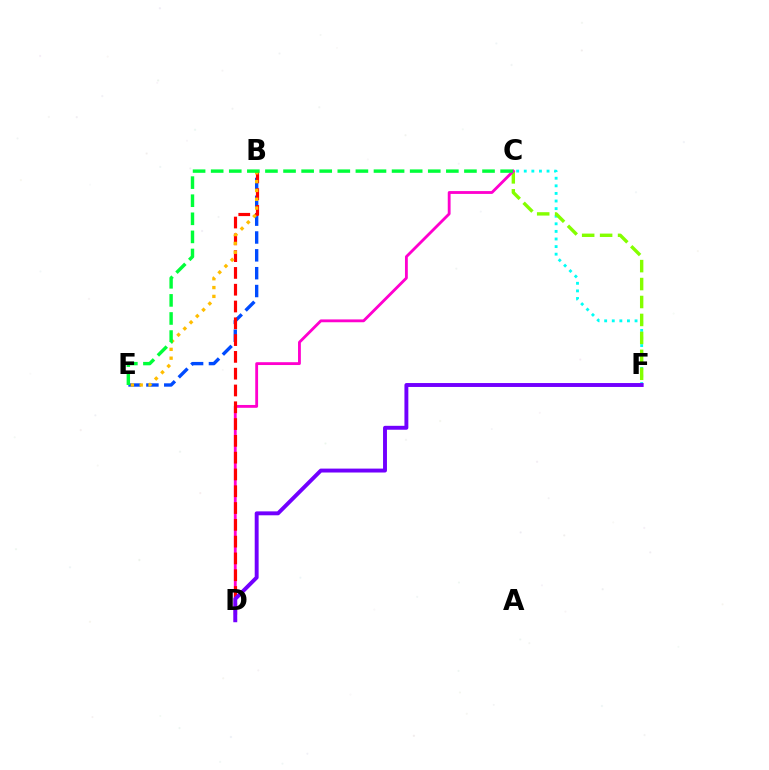{('C', 'F'): [{'color': '#00fff6', 'line_style': 'dotted', 'thickness': 2.06}, {'color': '#84ff00', 'line_style': 'dashed', 'thickness': 2.44}], ('B', 'E'): [{'color': '#004bff', 'line_style': 'dashed', 'thickness': 2.42}, {'color': '#ffbd00', 'line_style': 'dotted', 'thickness': 2.4}], ('C', 'D'): [{'color': '#ff00cf', 'line_style': 'solid', 'thickness': 2.04}], ('B', 'D'): [{'color': '#ff0000', 'line_style': 'dashed', 'thickness': 2.28}], ('D', 'F'): [{'color': '#7200ff', 'line_style': 'solid', 'thickness': 2.82}], ('C', 'E'): [{'color': '#00ff39', 'line_style': 'dashed', 'thickness': 2.46}]}